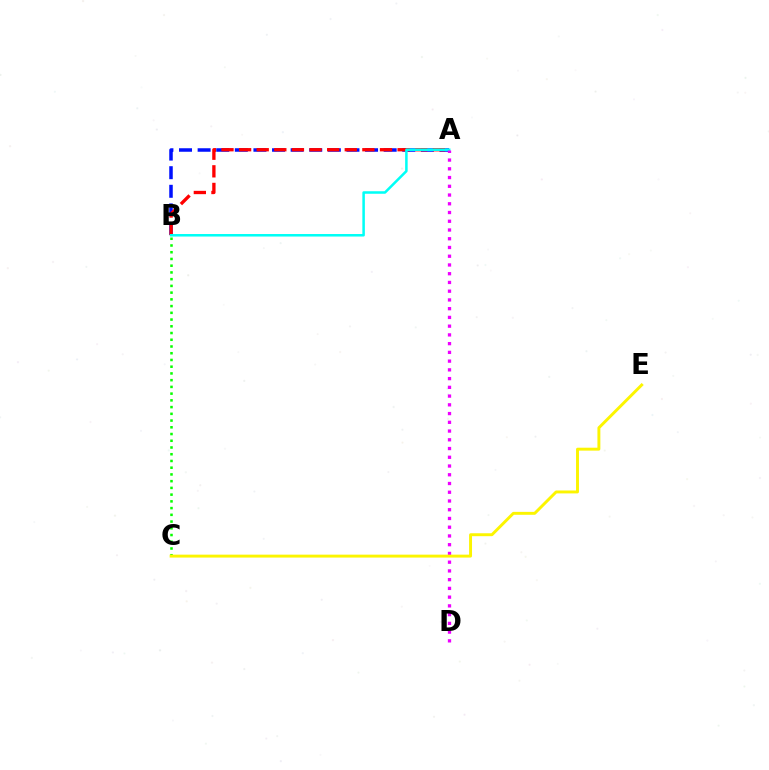{('A', 'B'): [{'color': '#0010ff', 'line_style': 'dashed', 'thickness': 2.53}, {'color': '#ff0000', 'line_style': 'dashed', 'thickness': 2.39}, {'color': '#00fff6', 'line_style': 'solid', 'thickness': 1.82}], ('B', 'C'): [{'color': '#08ff00', 'line_style': 'dotted', 'thickness': 1.83}], ('A', 'D'): [{'color': '#ee00ff', 'line_style': 'dotted', 'thickness': 2.38}], ('C', 'E'): [{'color': '#fcf500', 'line_style': 'solid', 'thickness': 2.11}]}